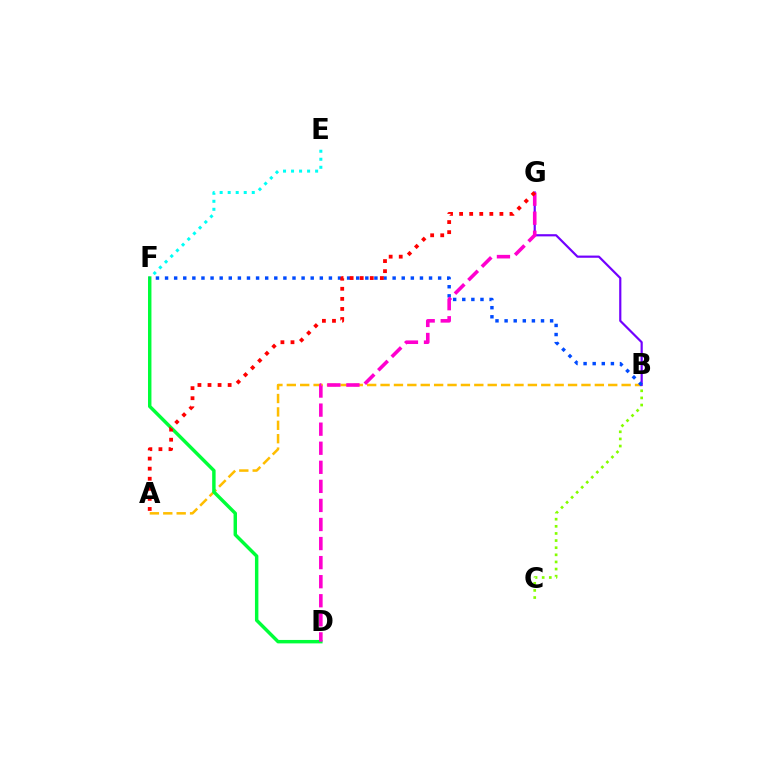{('E', 'F'): [{'color': '#00fff6', 'line_style': 'dotted', 'thickness': 2.18}], ('A', 'B'): [{'color': '#ffbd00', 'line_style': 'dashed', 'thickness': 1.82}], ('D', 'F'): [{'color': '#00ff39', 'line_style': 'solid', 'thickness': 2.48}], ('B', 'G'): [{'color': '#7200ff', 'line_style': 'solid', 'thickness': 1.57}], ('B', 'F'): [{'color': '#004bff', 'line_style': 'dotted', 'thickness': 2.47}], ('D', 'G'): [{'color': '#ff00cf', 'line_style': 'dashed', 'thickness': 2.59}], ('A', 'G'): [{'color': '#ff0000', 'line_style': 'dotted', 'thickness': 2.74}], ('B', 'C'): [{'color': '#84ff00', 'line_style': 'dotted', 'thickness': 1.94}]}